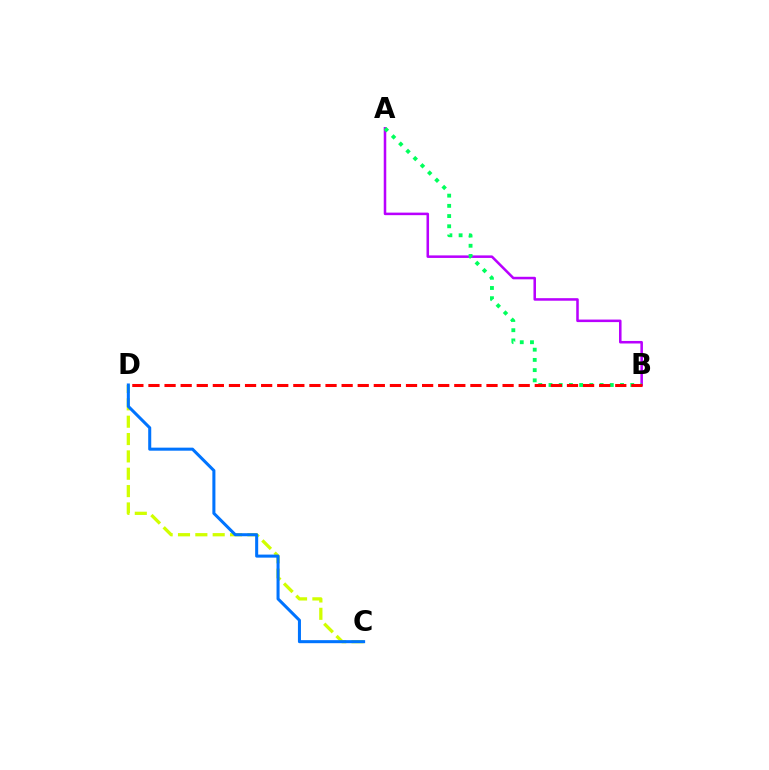{('C', 'D'): [{'color': '#d1ff00', 'line_style': 'dashed', 'thickness': 2.36}, {'color': '#0074ff', 'line_style': 'solid', 'thickness': 2.19}], ('A', 'B'): [{'color': '#b900ff', 'line_style': 'solid', 'thickness': 1.83}, {'color': '#00ff5c', 'line_style': 'dotted', 'thickness': 2.78}], ('B', 'D'): [{'color': '#ff0000', 'line_style': 'dashed', 'thickness': 2.19}]}